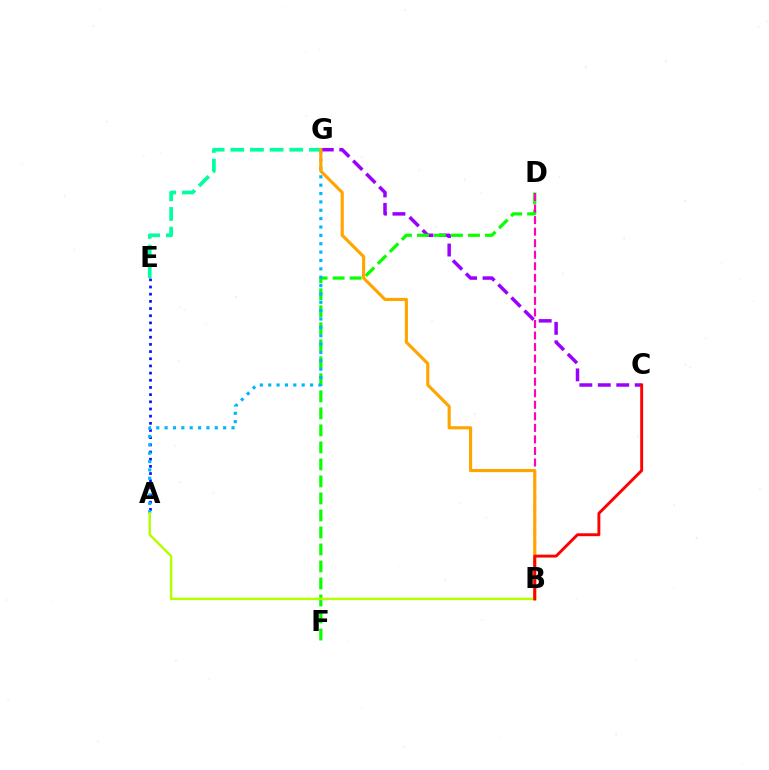{('C', 'G'): [{'color': '#9b00ff', 'line_style': 'dashed', 'thickness': 2.51}], ('D', 'F'): [{'color': '#08ff00', 'line_style': 'dashed', 'thickness': 2.31}], ('A', 'E'): [{'color': '#0010ff', 'line_style': 'dotted', 'thickness': 1.95}], ('A', 'G'): [{'color': '#00b5ff', 'line_style': 'dotted', 'thickness': 2.27}], ('B', 'D'): [{'color': '#ff00bd', 'line_style': 'dashed', 'thickness': 1.57}], ('E', 'G'): [{'color': '#00ff9d', 'line_style': 'dashed', 'thickness': 2.67}], ('B', 'G'): [{'color': '#ffa500', 'line_style': 'solid', 'thickness': 2.27}], ('A', 'B'): [{'color': '#b3ff00', 'line_style': 'solid', 'thickness': 1.75}], ('B', 'C'): [{'color': '#ff0000', 'line_style': 'solid', 'thickness': 2.08}]}